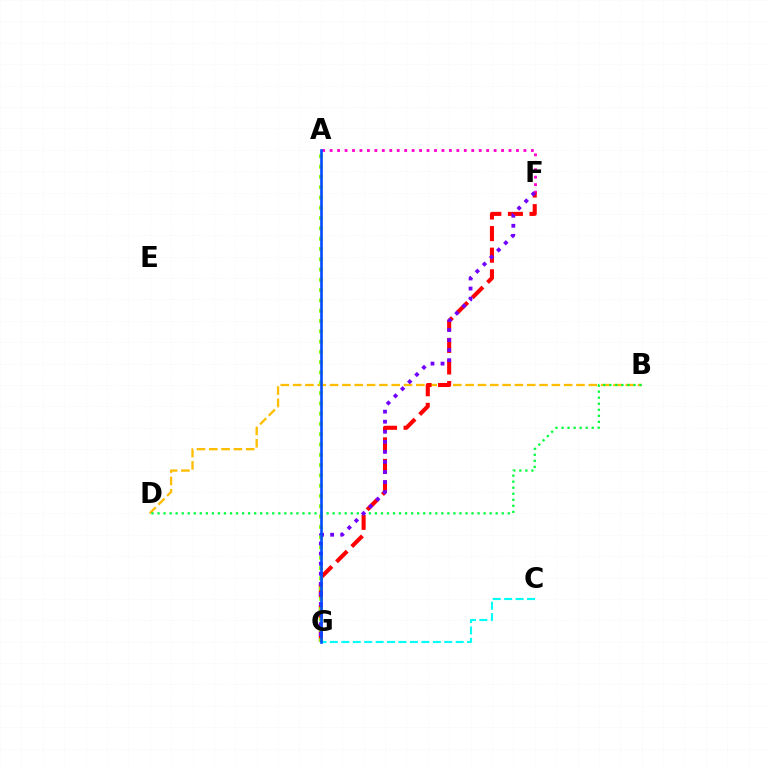{('A', 'F'): [{'color': '#ff00cf', 'line_style': 'dotted', 'thickness': 2.02}], ('B', 'D'): [{'color': '#ffbd00', 'line_style': 'dashed', 'thickness': 1.67}, {'color': '#00ff39', 'line_style': 'dotted', 'thickness': 1.64}], ('F', 'G'): [{'color': '#ff0000', 'line_style': 'dashed', 'thickness': 2.93}, {'color': '#7200ff', 'line_style': 'dotted', 'thickness': 2.73}], ('A', 'G'): [{'color': '#84ff00', 'line_style': 'dotted', 'thickness': 2.8}, {'color': '#004bff', 'line_style': 'solid', 'thickness': 1.89}], ('C', 'G'): [{'color': '#00fff6', 'line_style': 'dashed', 'thickness': 1.55}]}